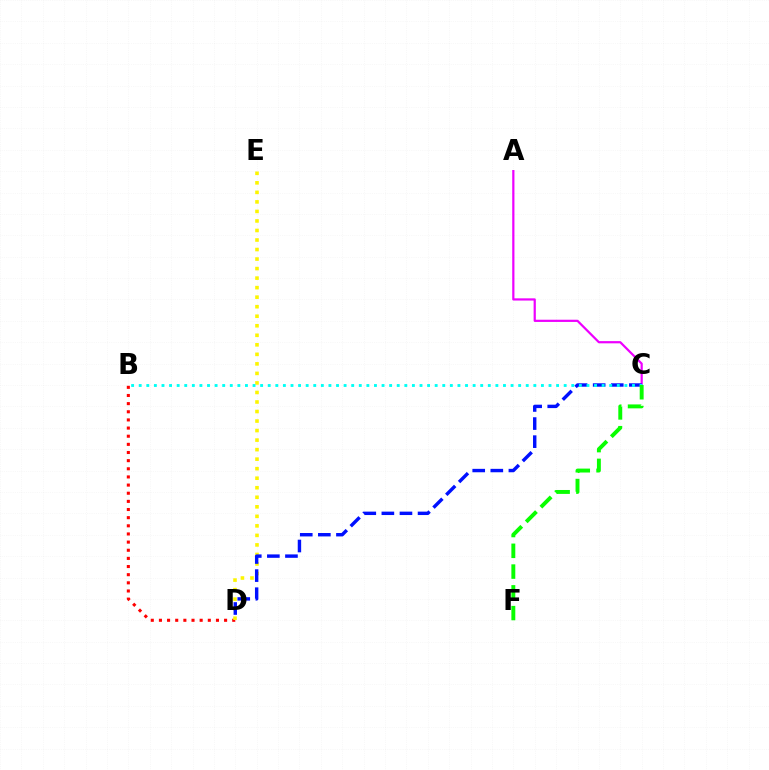{('A', 'C'): [{'color': '#ee00ff', 'line_style': 'solid', 'thickness': 1.59}], ('B', 'D'): [{'color': '#ff0000', 'line_style': 'dotted', 'thickness': 2.21}], ('D', 'E'): [{'color': '#fcf500', 'line_style': 'dotted', 'thickness': 2.59}], ('C', 'D'): [{'color': '#0010ff', 'line_style': 'dashed', 'thickness': 2.46}], ('B', 'C'): [{'color': '#00fff6', 'line_style': 'dotted', 'thickness': 2.06}], ('C', 'F'): [{'color': '#08ff00', 'line_style': 'dashed', 'thickness': 2.82}]}